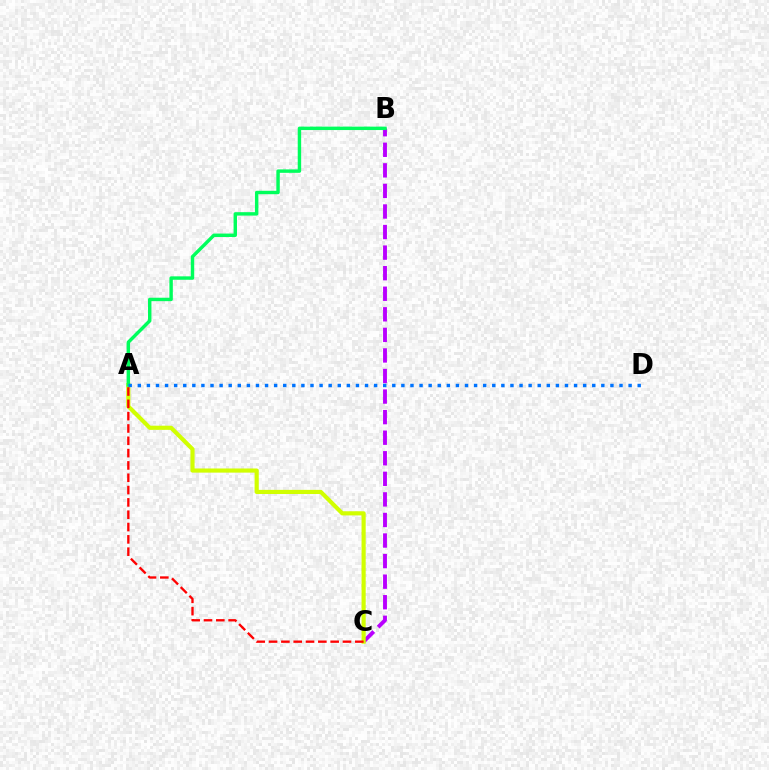{('B', 'C'): [{'color': '#b900ff', 'line_style': 'dashed', 'thickness': 2.79}], ('A', 'C'): [{'color': '#d1ff00', 'line_style': 'solid', 'thickness': 2.99}, {'color': '#ff0000', 'line_style': 'dashed', 'thickness': 1.67}], ('A', 'B'): [{'color': '#00ff5c', 'line_style': 'solid', 'thickness': 2.47}], ('A', 'D'): [{'color': '#0074ff', 'line_style': 'dotted', 'thickness': 2.47}]}